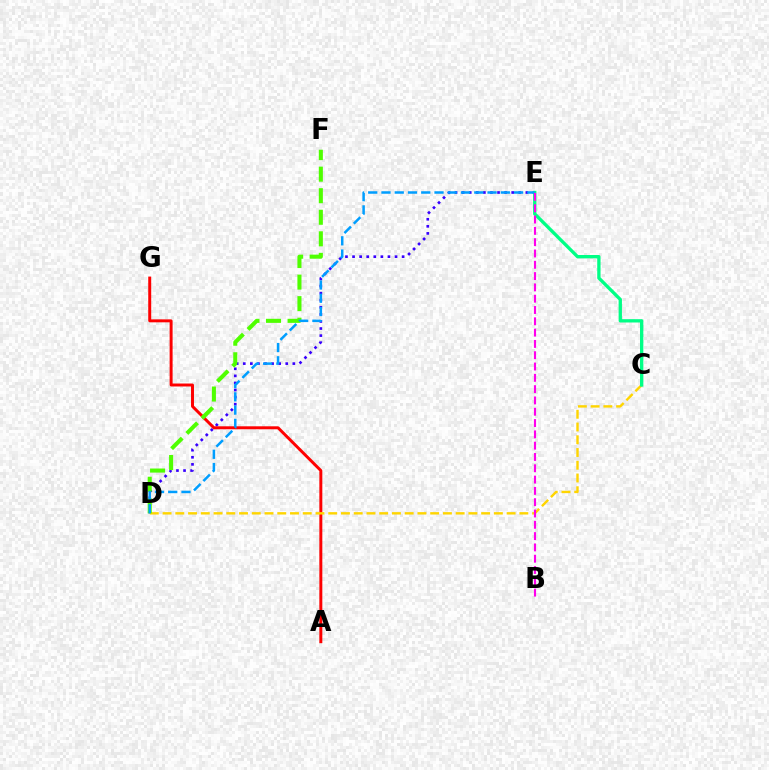{('D', 'E'): [{'color': '#3700ff', 'line_style': 'dotted', 'thickness': 1.92}, {'color': '#009eff', 'line_style': 'dashed', 'thickness': 1.8}], ('A', 'G'): [{'color': '#ff0000', 'line_style': 'solid', 'thickness': 2.13}], ('C', 'D'): [{'color': '#ffd500', 'line_style': 'dashed', 'thickness': 1.73}], ('C', 'E'): [{'color': '#00ff86', 'line_style': 'solid', 'thickness': 2.39}], ('D', 'F'): [{'color': '#4fff00', 'line_style': 'dashed', 'thickness': 2.93}], ('B', 'E'): [{'color': '#ff00ed', 'line_style': 'dashed', 'thickness': 1.54}]}